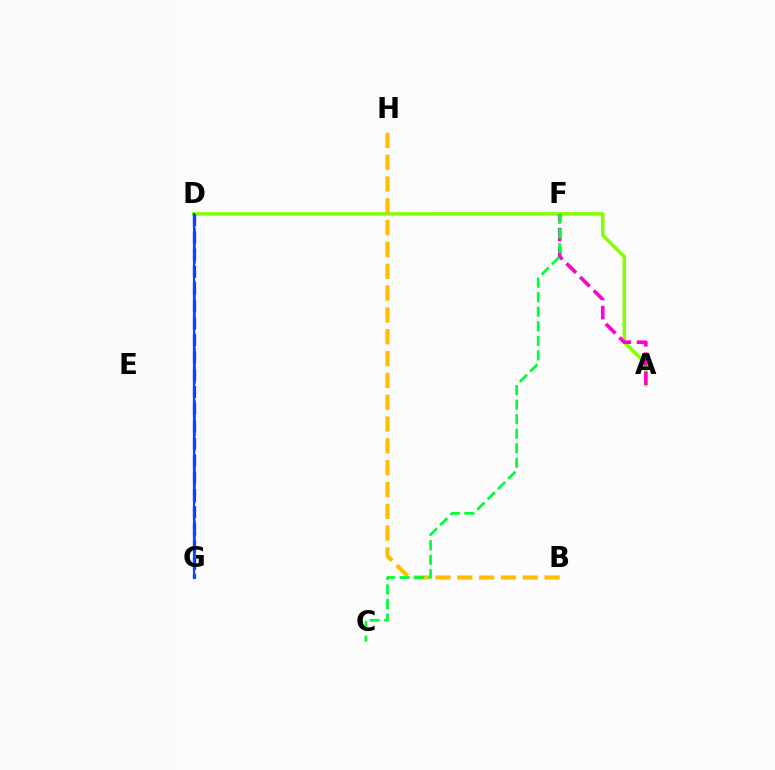{('D', 'G'): [{'color': '#00fff6', 'line_style': 'dotted', 'thickness': 2.28}, {'color': '#ff0000', 'line_style': 'dashed', 'thickness': 1.81}, {'color': '#7200ff', 'line_style': 'dashed', 'thickness': 2.33}, {'color': '#004bff', 'line_style': 'solid', 'thickness': 1.54}], ('A', 'D'): [{'color': '#84ff00', 'line_style': 'solid', 'thickness': 2.52}], ('B', 'H'): [{'color': '#ffbd00', 'line_style': 'dashed', 'thickness': 2.96}], ('A', 'F'): [{'color': '#ff00cf', 'line_style': 'dashed', 'thickness': 2.61}], ('C', 'F'): [{'color': '#00ff39', 'line_style': 'dashed', 'thickness': 1.98}]}